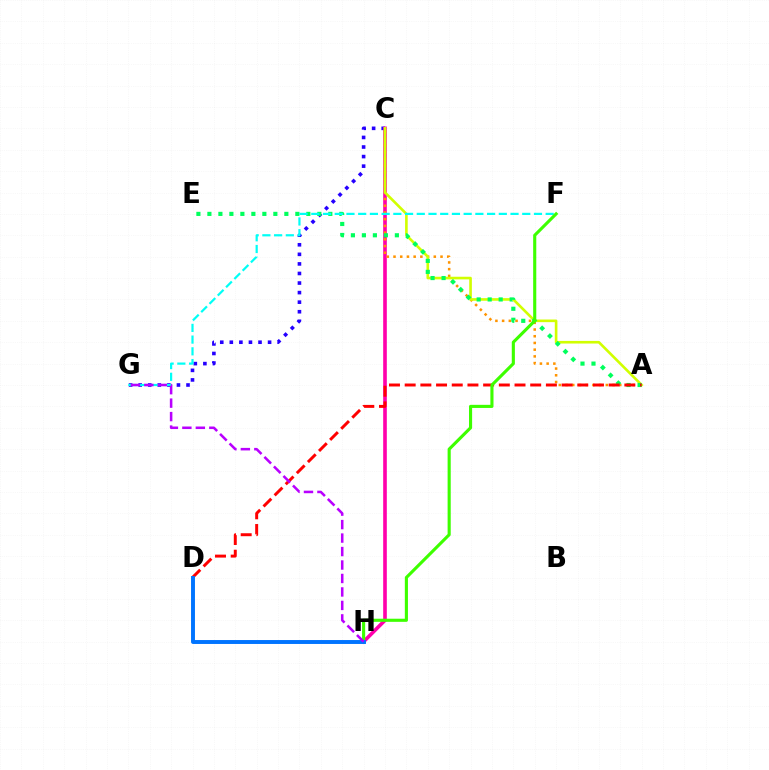{('C', 'G'): [{'color': '#2500ff', 'line_style': 'dotted', 'thickness': 2.6}], ('C', 'H'): [{'color': '#ff00ac', 'line_style': 'solid', 'thickness': 2.62}], ('A', 'C'): [{'color': '#ff9400', 'line_style': 'dotted', 'thickness': 1.82}, {'color': '#d1ff00', 'line_style': 'solid', 'thickness': 1.89}], ('A', 'E'): [{'color': '#00ff5c', 'line_style': 'dotted', 'thickness': 2.99}], ('F', 'G'): [{'color': '#00fff6', 'line_style': 'dashed', 'thickness': 1.59}], ('A', 'D'): [{'color': '#ff0000', 'line_style': 'dashed', 'thickness': 2.13}], ('F', 'H'): [{'color': '#3dff00', 'line_style': 'solid', 'thickness': 2.24}], ('D', 'H'): [{'color': '#0074ff', 'line_style': 'solid', 'thickness': 2.82}], ('G', 'H'): [{'color': '#b900ff', 'line_style': 'dashed', 'thickness': 1.83}]}